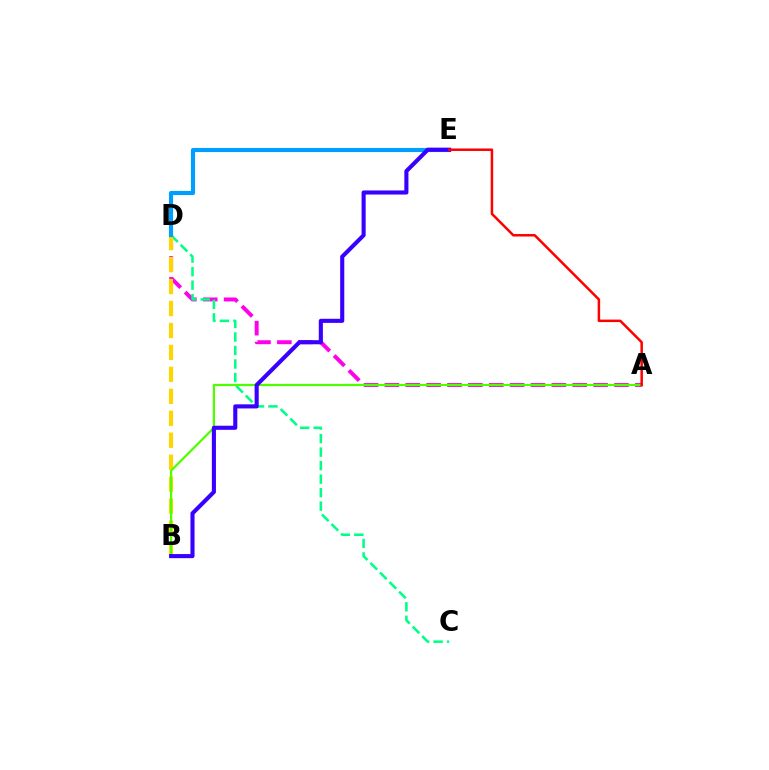{('A', 'D'): [{'color': '#ff00ed', 'line_style': 'dashed', 'thickness': 2.84}], ('C', 'D'): [{'color': '#00ff86', 'line_style': 'dashed', 'thickness': 1.84}], ('B', 'D'): [{'color': '#ffd500', 'line_style': 'dashed', 'thickness': 2.98}], ('D', 'E'): [{'color': '#009eff', 'line_style': 'solid', 'thickness': 2.98}], ('A', 'B'): [{'color': '#4fff00', 'line_style': 'solid', 'thickness': 1.61}], ('B', 'E'): [{'color': '#3700ff', 'line_style': 'solid', 'thickness': 2.95}], ('A', 'E'): [{'color': '#ff0000', 'line_style': 'solid', 'thickness': 1.8}]}